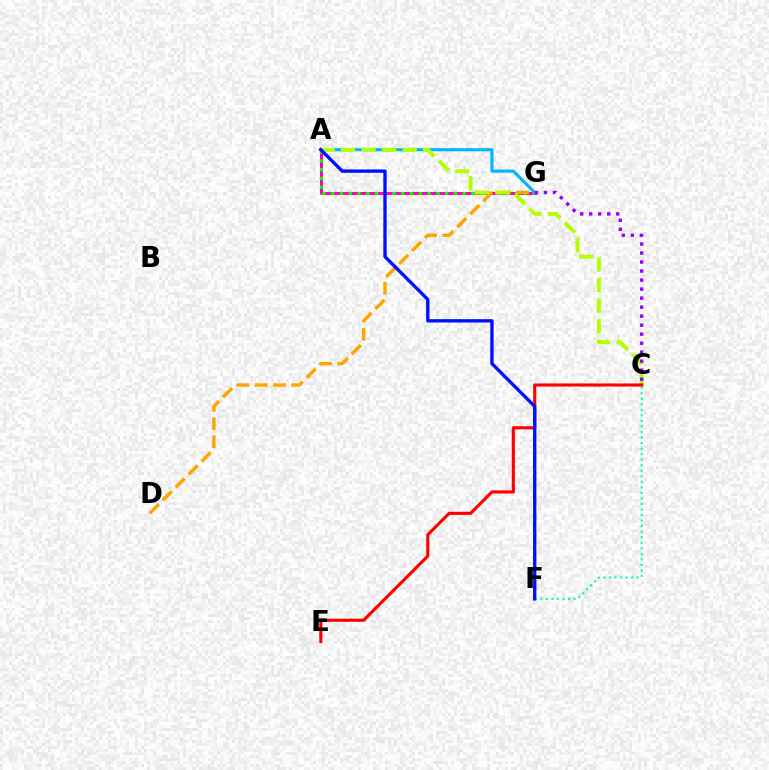{('A', 'G'): [{'color': '#ff00bd', 'line_style': 'solid', 'thickness': 2.16}, {'color': '#08ff00', 'line_style': 'dotted', 'thickness': 2.38}, {'color': '#00b5ff', 'line_style': 'solid', 'thickness': 2.22}], ('C', 'F'): [{'color': '#00ff9d', 'line_style': 'dotted', 'thickness': 1.5}], ('D', 'G'): [{'color': '#ffa500', 'line_style': 'dashed', 'thickness': 2.49}], ('A', 'C'): [{'color': '#b3ff00', 'line_style': 'dashed', 'thickness': 2.79}], ('C', 'G'): [{'color': '#9b00ff', 'line_style': 'dotted', 'thickness': 2.45}], ('C', 'E'): [{'color': '#ff0000', 'line_style': 'solid', 'thickness': 2.23}], ('A', 'F'): [{'color': '#0010ff', 'line_style': 'solid', 'thickness': 2.41}]}